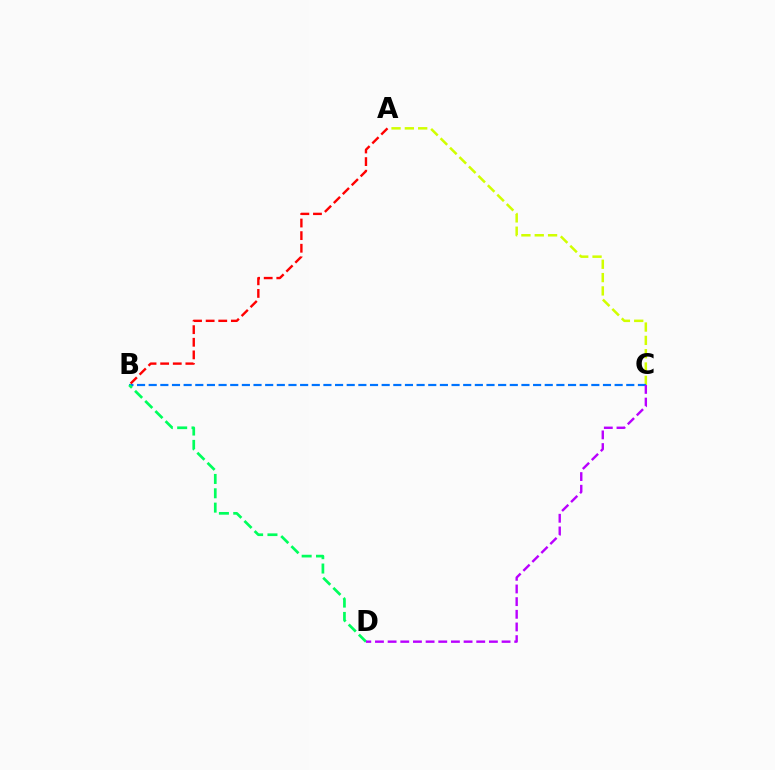{('A', 'C'): [{'color': '#d1ff00', 'line_style': 'dashed', 'thickness': 1.81}], ('B', 'C'): [{'color': '#0074ff', 'line_style': 'dashed', 'thickness': 1.58}], ('A', 'B'): [{'color': '#ff0000', 'line_style': 'dashed', 'thickness': 1.71}], ('B', 'D'): [{'color': '#00ff5c', 'line_style': 'dashed', 'thickness': 1.95}], ('C', 'D'): [{'color': '#b900ff', 'line_style': 'dashed', 'thickness': 1.72}]}